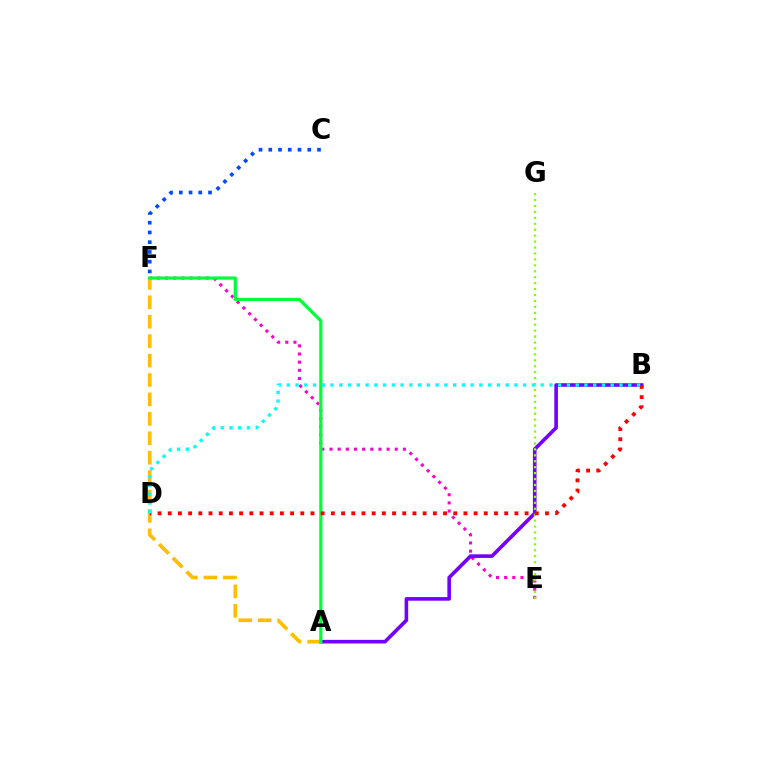{('E', 'F'): [{'color': '#ff00cf', 'line_style': 'dotted', 'thickness': 2.22}], ('A', 'B'): [{'color': '#7200ff', 'line_style': 'solid', 'thickness': 2.6}], ('A', 'F'): [{'color': '#ffbd00', 'line_style': 'dashed', 'thickness': 2.64}, {'color': '#00ff39', 'line_style': 'solid', 'thickness': 2.32}], ('C', 'F'): [{'color': '#004bff', 'line_style': 'dotted', 'thickness': 2.65}], ('E', 'G'): [{'color': '#84ff00', 'line_style': 'dotted', 'thickness': 1.61}], ('B', 'D'): [{'color': '#ff0000', 'line_style': 'dotted', 'thickness': 2.77}, {'color': '#00fff6', 'line_style': 'dotted', 'thickness': 2.38}]}